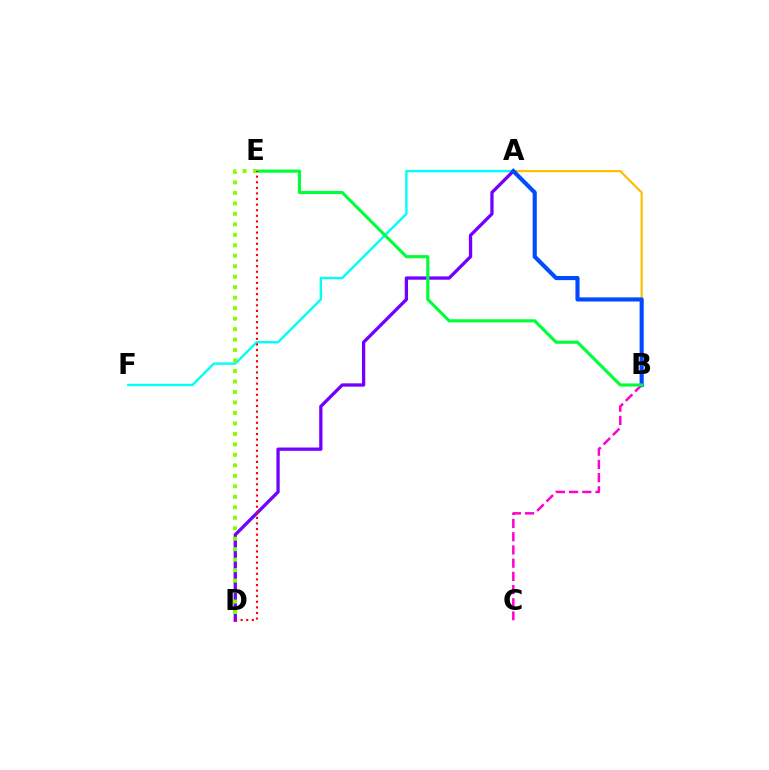{('B', 'C'): [{'color': '#ff00cf', 'line_style': 'dashed', 'thickness': 1.8}], ('A', 'F'): [{'color': '#00fff6', 'line_style': 'solid', 'thickness': 1.72}], ('A', 'D'): [{'color': '#7200ff', 'line_style': 'solid', 'thickness': 2.37}], ('A', 'B'): [{'color': '#ffbd00', 'line_style': 'solid', 'thickness': 1.55}, {'color': '#004bff', 'line_style': 'solid', 'thickness': 2.98}], ('B', 'E'): [{'color': '#00ff39', 'line_style': 'solid', 'thickness': 2.26}], ('D', 'E'): [{'color': '#84ff00', 'line_style': 'dotted', 'thickness': 2.85}, {'color': '#ff0000', 'line_style': 'dotted', 'thickness': 1.52}]}